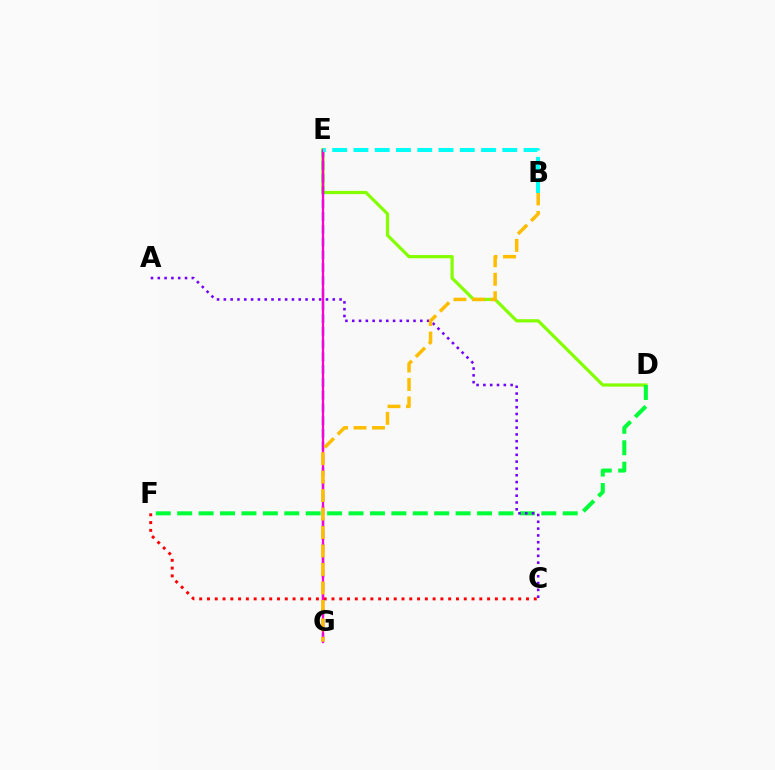{('D', 'E'): [{'color': '#84ff00', 'line_style': 'solid', 'thickness': 2.32}], ('E', 'G'): [{'color': '#004bff', 'line_style': 'dashed', 'thickness': 1.73}, {'color': '#ff00cf', 'line_style': 'solid', 'thickness': 1.63}], ('D', 'F'): [{'color': '#00ff39', 'line_style': 'dashed', 'thickness': 2.91}], ('A', 'C'): [{'color': '#7200ff', 'line_style': 'dotted', 'thickness': 1.85}], ('C', 'F'): [{'color': '#ff0000', 'line_style': 'dotted', 'thickness': 2.11}], ('B', 'G'): [{'color': '#ffbd00', 'line_style': 'dashed', 'thickness': 2.51}], ('B', 'E'): [{'color': '#00fff6', 'line_style': 'dashed', 'thickness': 2.89}]}